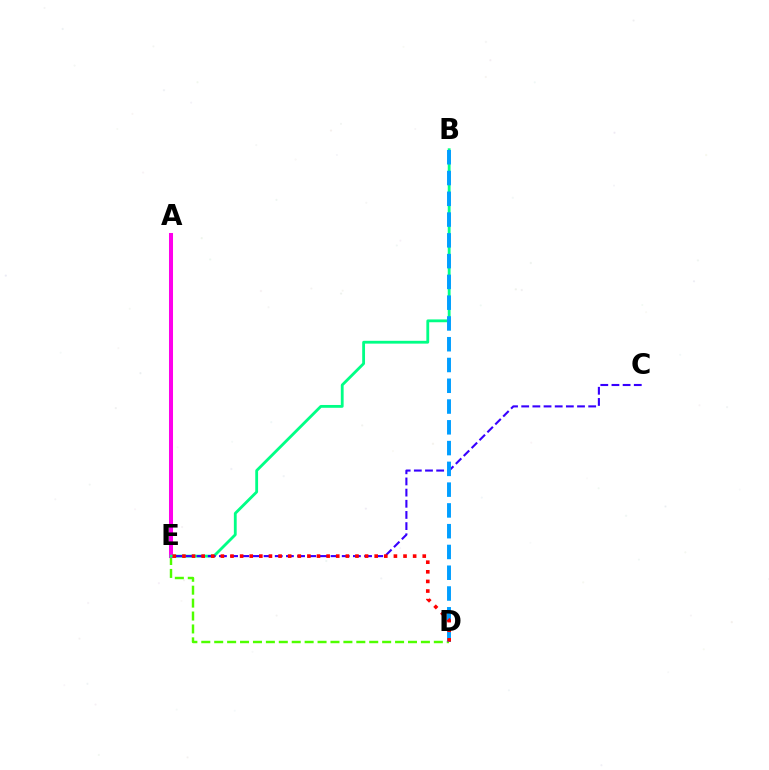{('A', 'E'): [{'color': '#ffd500', 'line_style': 'solid', 'thickness': 1.93}, {'color': '#ff00ed', 'line_style': 'solid', 'thickness': 2.89}], ('D', 'E'): [{'color': '#4fff00', 'line_style': 'dashed', 'thickness': 1.76}, {'color': '#ff0000', 'line_style': 'dotted', 'thickness': 2.61}], ('B', 'E'): [{'color': '#00ff86', 'line_style': 'solid', 'thickness': 2.03}], ('C', 'E'): [{'color': '#3700ff', 'line_style': 'dashed', 'thickness': 1.52}], ('B', 'D'): [{'color': '#009eff', 'line_style': 'dashed', 'thickness': 2.82}]}